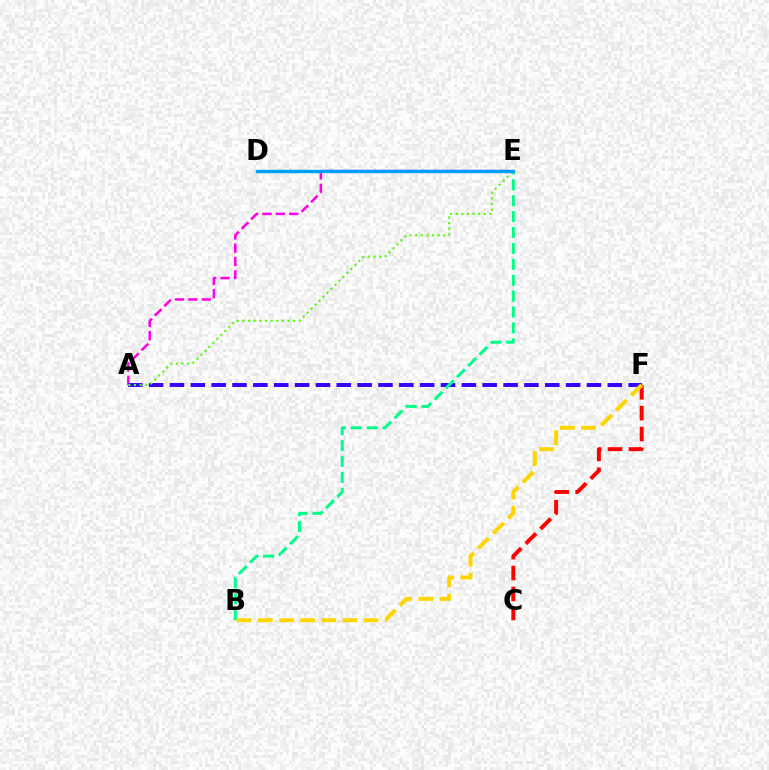{('C', 'F'): [{'color': '#ff0000', 'line_style': 'dashed', 'thickness': 2.84}], ('A', 'E'): [{'color': '#ff00ed', 'line_style': 'dashed', 'thickness': 1.82}, {'color': '#4fff00', 'line_style': 'dotted', 'thickness': 1.53}], ('A', 'F'): [{'color': '#3700ff', 'line_style': 'dashed', 'thickness': 2.83}], ('B', 'E'): [{'color': '#00ff86', 'line_style': 'dashed', 'thickness': 2.16}], ('D', 'E'): [{'color': '#009eff', 'line_style': 'solid', 'thickness': 2.47}], ('B', 'F'): [{'color': '#ffd500', 'line_style': 'dashed', 'thickness': 2.87}]}